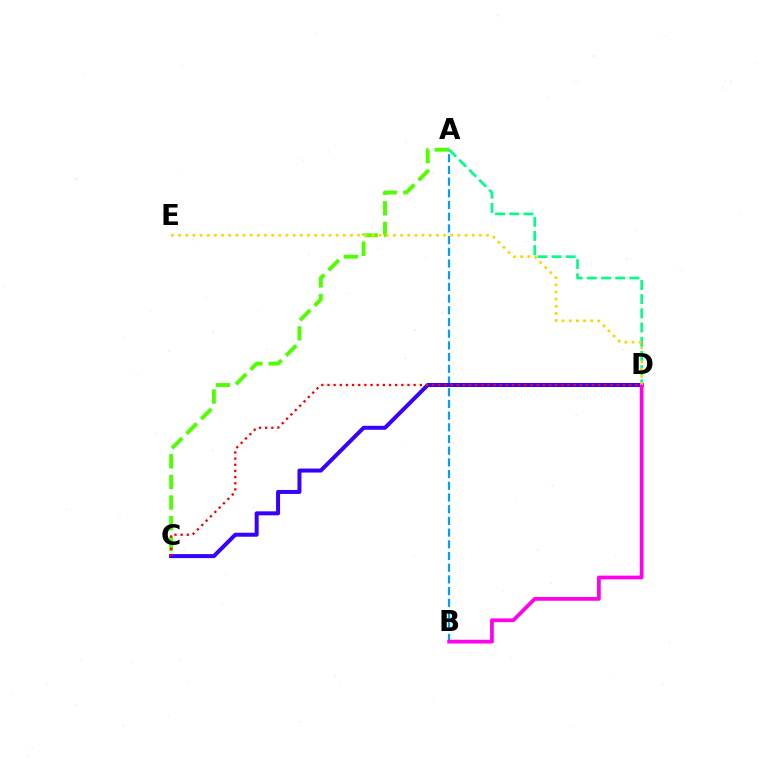{('A', 'C'): [{'color': '#4fff00', 'line_style': 'dashed', 'thickness': 2.8}], ('A', 'B'): [{'color': '#009eff', 'line_style': 'dashed', 'thickness': 1.59}], ('C', 'D'): [{'color': '#3700ff', 'line_style': 'solid', 'thickness': 2.87}, {'color': '#ff0000', 'line_style': 'dotted', 'thickness': 1.67}], ('A', 'D'): [{'color': '#00ff86', 'line_style': 'dashed', 'thickness': 1.93}], ('B', 'D'): [{'color': '#ff00ed', 'line_style': 'solid', 'thickness': 2.7}], ('D', 'E'): [{'color': '#ffd500', 'line_style': 'dotted', 'thickness': 1.95}]}